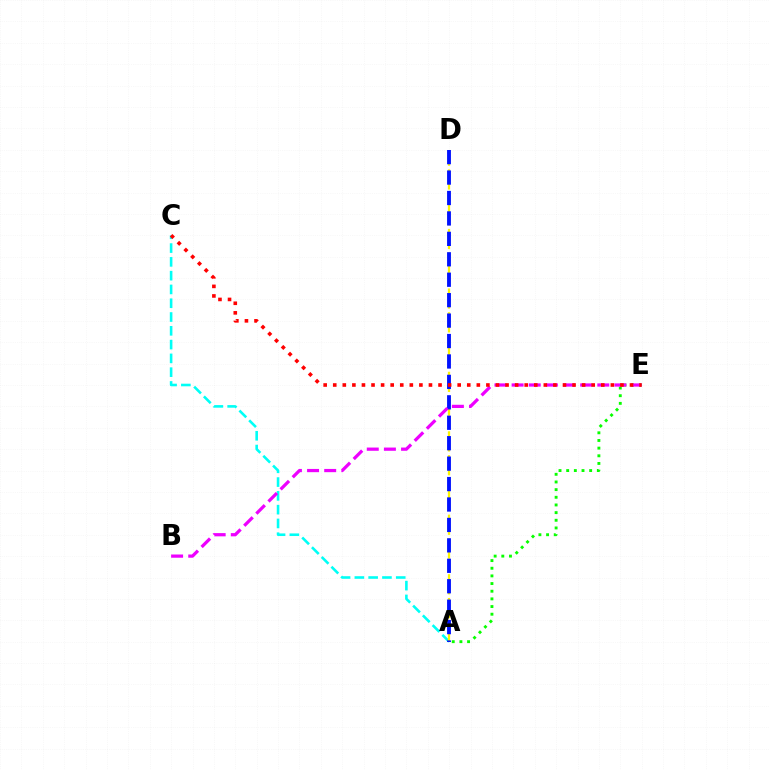{('A', 'C'): [{'color': '#00fff6', 'line_style': 'dashed', 'thickness': 1.87}], ('A', 'D'): [{'color': '#fcf500', 'line_style': 'dashed', 'thickness': 1.62}, {'color': '#0010ff', 'line_style': 'dashed', 'thickness': 2.78}], ('A', 'E'): [{'color': '#08ff00', 'line_style': 'dotted', 'thickness': 2.08}], ('B', 'E'): [{'color': '#ee00ff', 'line_style': 'dashed', 'thickness': 2.33}], ('C', 'E'): [{'color': '#ff0000', 'line_style': 'dotted', 'thickness': 2.6}]}